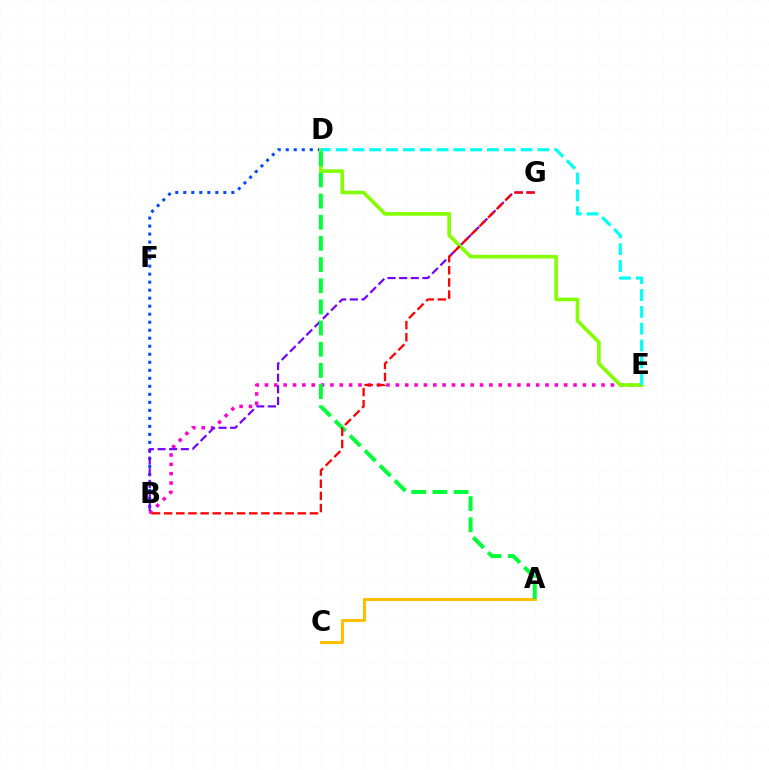{('B', 'D'): [{'color': '#004bff', 'line_style': 'dotted', 'thickness': 2.18}], ('B', 'E'): [{'color': '#ff00cf', 'line_style': 'dotted', 'thickness': 2.54}], ('B', 'G'): [{'color': '#7200ff', 'line_style': 'dashed', 'thickness': 1.58}, {'color': '#ff0000', 'line_style': 'dashed', 'thickness': 1.65}], ('D', 'E'): [{'color': '#84ff00', 'line_style': 'solid', 'thickness': 2.61}, {'color': '#00fff6', 'line_style': 'dashed', 'thickness': 2.28}], ('A', 'C'): [{'color': '#ffbd00', 'line_style': 'solid', 'thickness': 2.19}], ('A', 'D'): [{'color': '#00ff39', 'line_style': 'dashed', 'thickness': 2.88}]}